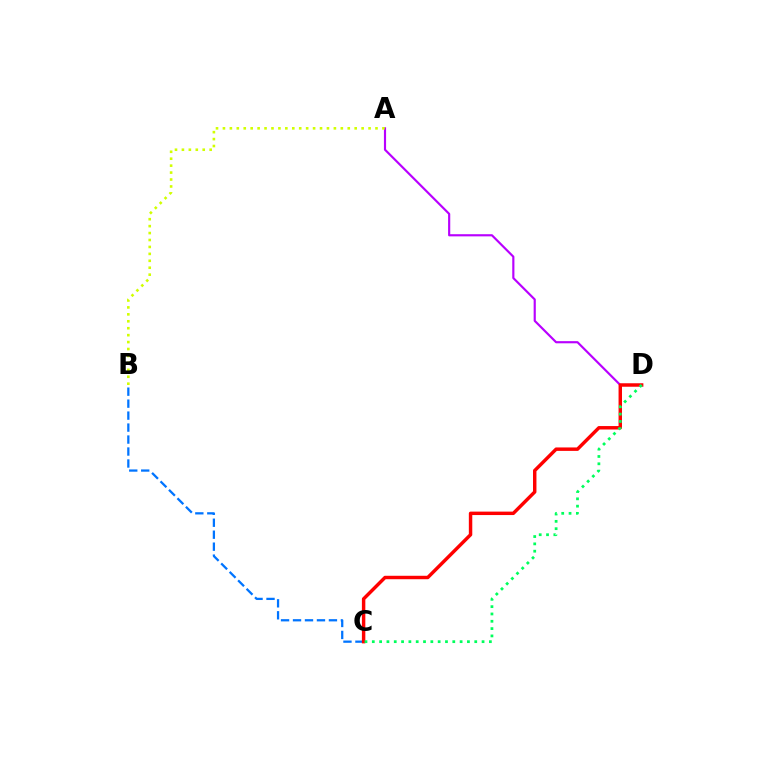{('B', 'C'): [{'color': '#0074ff', 'line_style': 'dashed', 'thickness': 1.63}], ('A', 'D'): [{'color': '#b900ff', 'line_style': 'solid', 'thickness': 1.55}], ('C', 'D'): [{'color': '#ff0000', 'line_style': 'solid', 'thickness': 2.48}, {'color': '#00ff5c', 'line_style': 'dotted', 'thickness': 1.99}], ('A', 'B'): [{'color': '#d1ff00', 'line_style': 'dotted', 'thickness': 1.88}]}